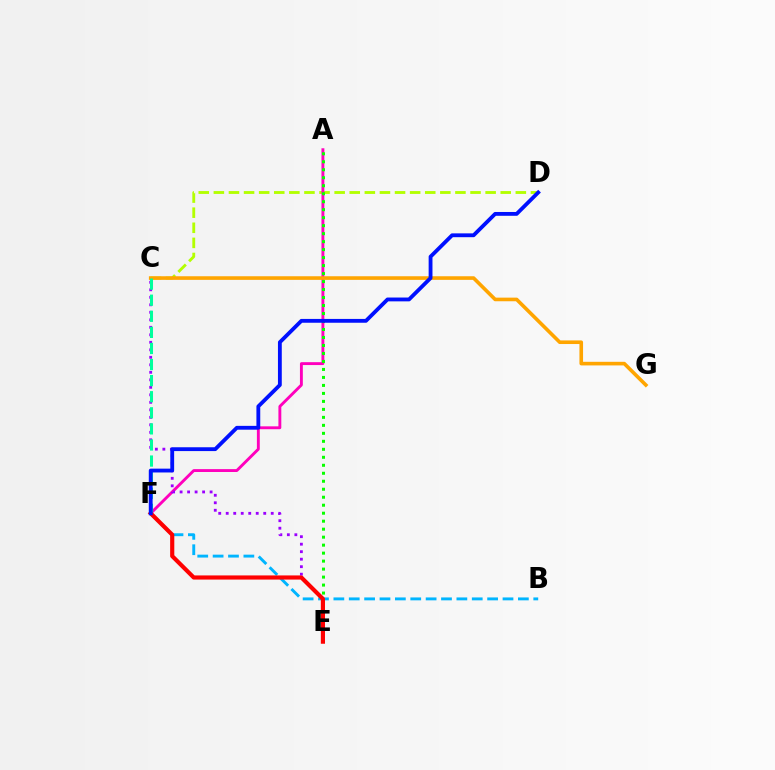{('B', 'F'): [{'color': '#00b5ff', 'line_style': 'dashed', 'thickness': 2.09}], ('C', 'D'): [{'color': '#b3ff00', 'line_style': 'dashed', 'thickness': 2.05}], ('A', 'F'): [{'color': '#ff00bd', 'line_style': 'solid', 'thickness': 2.08}], ('C', 'G'): [{'color': '#ffa500', 'line_style': 'solid', 'thickness': 2.6}], ('A', 'E'): [{'color': '#08ff00', 'line_style': 'dotted', 'thickness': 2.17}], ('C', 'E'): [{'color': '#9b00ff', 'line_style': 'dotted', 'thickness': 2.04}], ('C', 'F'): [{'color': '#00ff9d', 'line_style': 'dashed', 'thickness': 2.19}], ('E', 'F'): [{'color': '#ff0000', 'line_style': 'solid', 'thickness': 2.99}], ('D', 'F'): [{'color': '#0010ff', 'line_style': 'solid', 'thickness': 2.76}]}